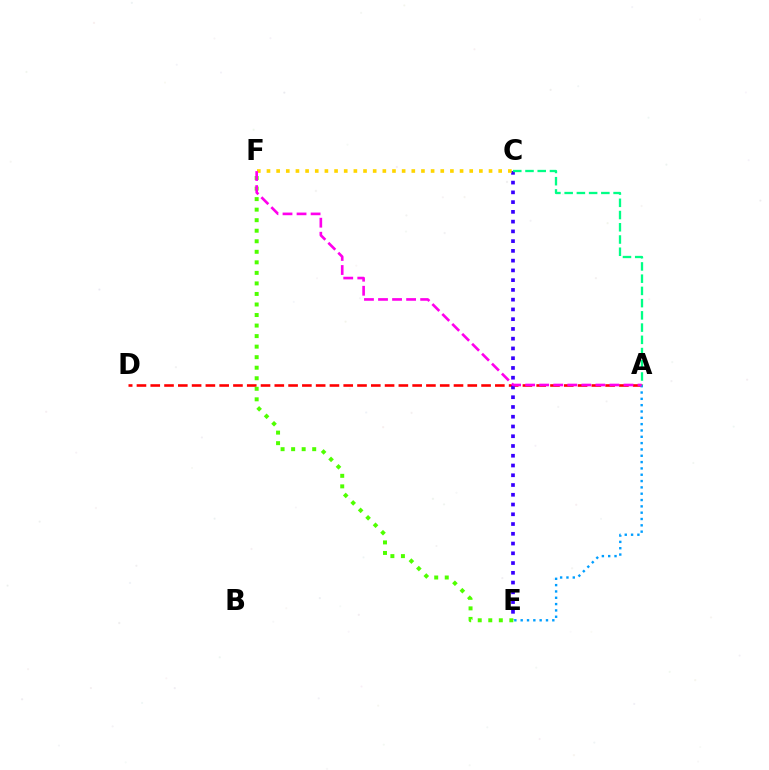{('A', 'D'): [{'color': '#ff0000', 'line_style': 'dashed', 'thickness': 1.87}], ('C', 'E'): [{'color': '#3700ff', 'line_style': 'dotted', 'thickness': 2.65}], ('A', 'C'): [{'color': '#00ff86', 'line_style': 'dashed', 'thickness': 1.66}], ('A', 'E'): [{'color': '#009eff', 'line_style': 'dotted', 'thickness': 1.72}], ('E', 'F'): [{'color': '#4fff00', 'line_style': 'dotted', 'thickness': 2.86}], ('C', 'F'): [{'color': '#ffd500', 'line_style': 'dotted', 'thickness': 2.62}], ('A', 'F'): [{'color': '#ff00ed', 'line_style': 'dashed', 'thickness': 1.91}]}